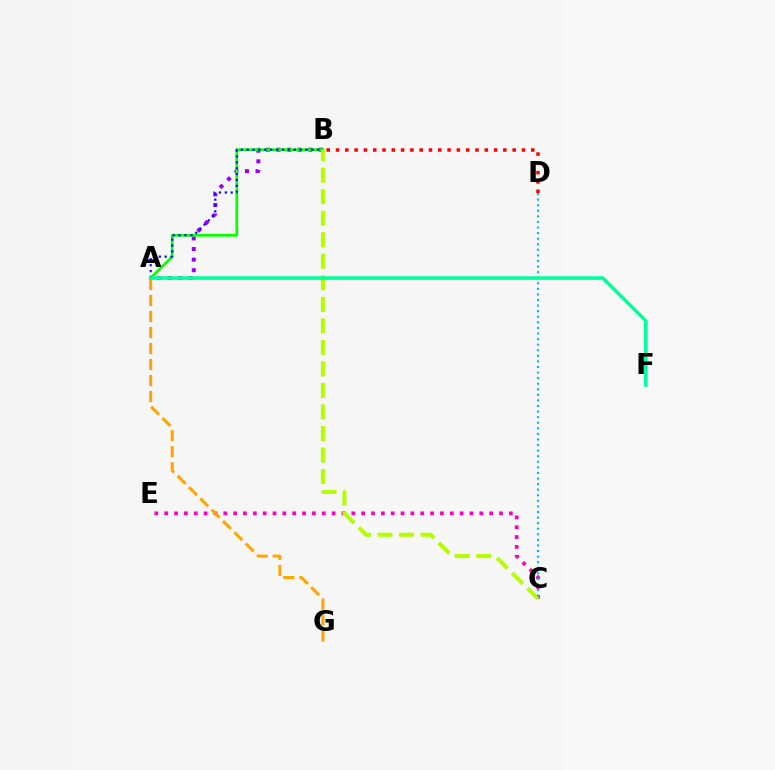{('B', 'D'): [{'color': '#ff0000', 'line_style': 'dotted', 'thickness': 2.53}], ('C', 'E'): [{'color': '#ff00bd', 'line_style': 'dotted', 'thickness': 2.68}], ('A', 'B'): [{'color': '#9b00ff', 'line_style': 'dotted', 'thickness': 2.88}, {'color': '#08ff00', 'line_style': 'solid', 'thickness': 1.97}, {'color': '#0010ff', 'line_style': 'dotted', 'thickness': 1.6}], ('A', 'G'): [{'color': '#ffa500', 'line_style': 'dashed', 'thickness': 2.18}], ('B', 'C'): [{'color': '#b3ff00', 'line_style': 'dashed', 'thickness': 2.92}], ('C', 'D'): [{'color': '#00b5ff', 'line_style': 'dotted', 'thickness': 1.52}], ('A', 'F'): [{'color': '#00ff9d', 'line_style': 'solid', 'thickness': 2.58}]}